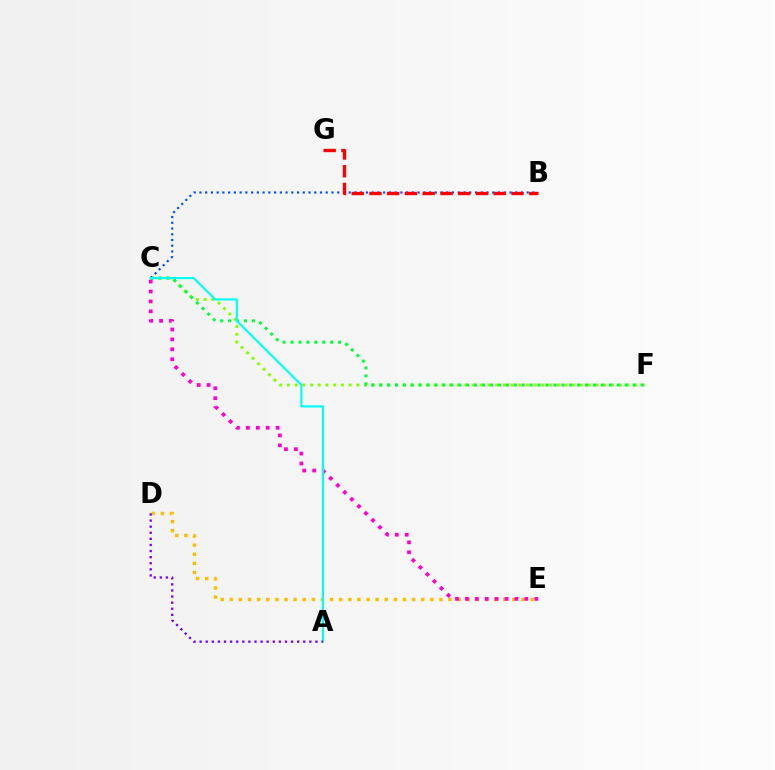{('D', 'E'): [{'color': '#ffbd00', 'line_style': 'dotted', 'thickness': 2.48}], ('C', 'F'): [{'color': '#84ff00', 'line_style': 'dotted', 'thickness': 2.1}, {'color': '#00ff39', 'line_style': 'dotted', 'thickness': 2.15}], ('B', 'C'): [{'color': '#004bff', 'line_style': 'dotted', 'thickness': 1.56}], ('C', 'E'): [{'color': '#ff00cf', 'line_style': 'dotted', 'thickness': 2.69}], ('A', 'C'): [{'color': '#00fff6', 'line_style': 'solid', 'thickness': 1.55}], ('B', 'G'): [{'color': '#ff0000', 'line_style': 'dashed', 'thickness': 2.41}], ('A', 'D'): [{'color': '#7200ff', 'line_style': 'dotted', 'thickness': 1.66}]}